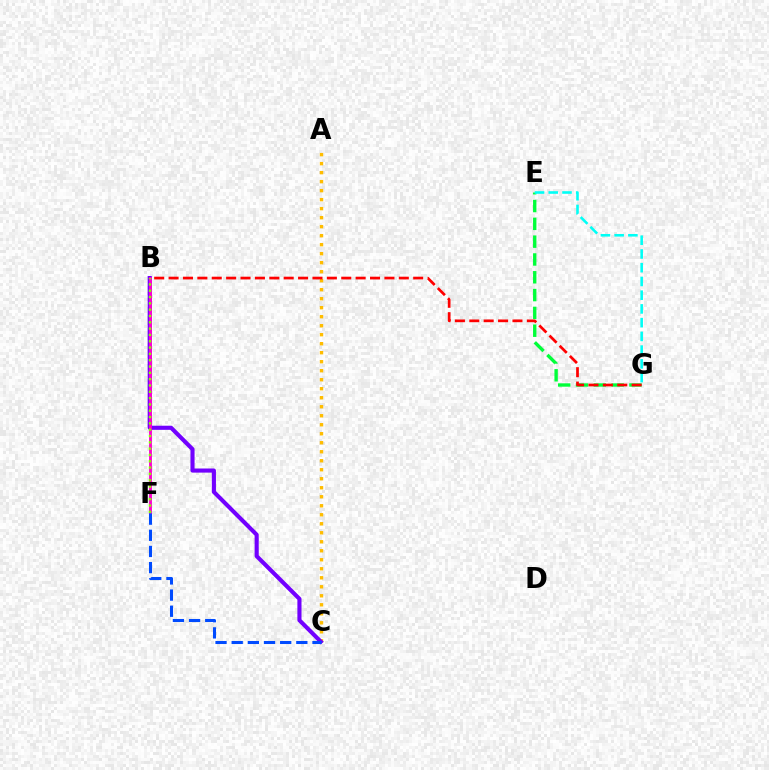{('A', 'C'): [{'color': '#ffbd00', 'line_style': 'dotted', 'thickness': 2.45}], ('E', 'G'): [{'color': '#00ff39', 'line_style': 'dashed', 'thickness': 2.42}, {'color': '#00fff6', 'line_style': 'dashed', 'thickness': 1.87}], ('B', 'C'): [{'color': '#7200ff', 'line_style': 'solid', 'thickness': 2.96}], ('B', 'F'): [{'color': '#ff00cf', 'line_style': 'solid', 'thickness': 2.06}, {'color': '#84ff00', 'line_style': 'dotted', 'thickness': 1.72}], ('C', 'F'): [{'color': '#004bff', 'line_style': 'dashed', 'thickness': 2.2}], ('B', 'G'): [{'color': '#ff0000', 'line_style': 'dashed', 'thickness': 1.95}]}